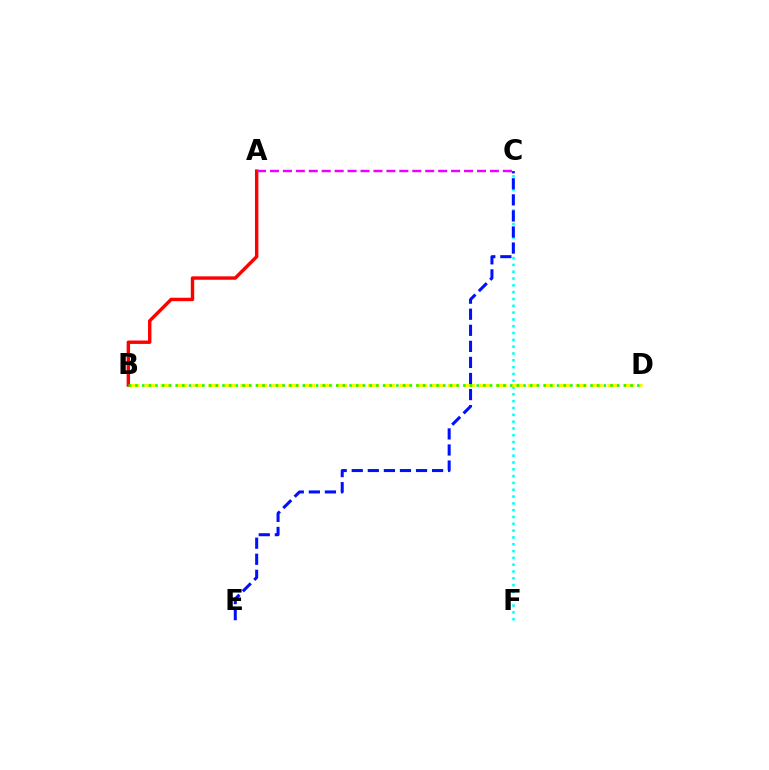{('C', 'F'): [{'color': '#00fff6', 'line_style': 'dotted', 'thickness': 1.85}], ('B', 'D'): [{'color': '#fcf500', 'line_style': 'dashed', 'thickness': 2.17}, {'color': '#08ff00', 'line_style': 'dotted', 'thickness': 1.82}], ('A', 'B'): [{'color': '#ff0000', 'line_style': 'solid', 'thickness': 2.46}], ('A', 'C'): [{'color': '#ee00ff', 'line_style': 'dashed', 'thickness': 1.76}], ('C', 'E'): [{'color': '#0010ff', 'line_style': 'dashed', 'thickness': 2.18}]}